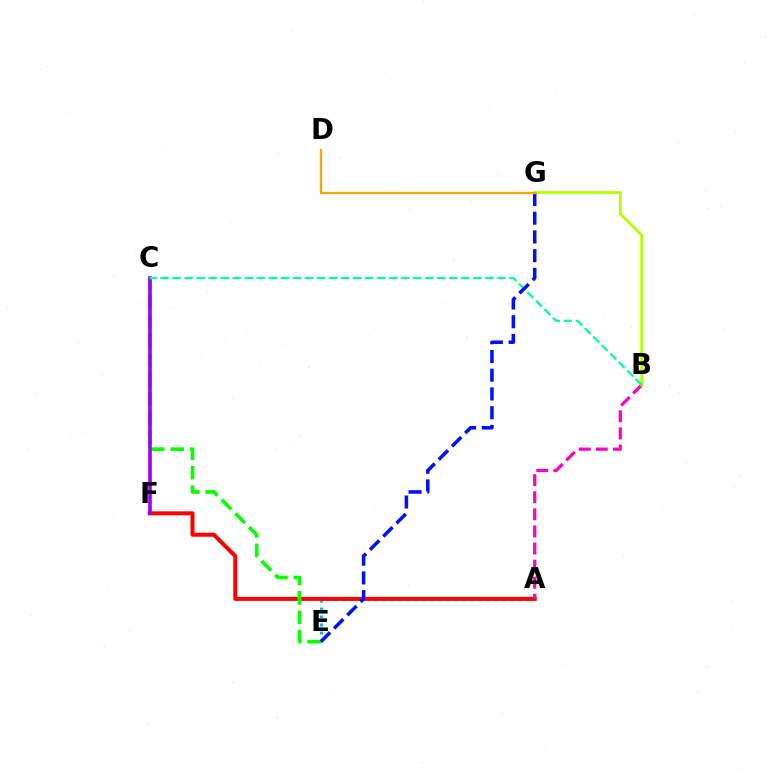{('A', 'E'): [{'color': '#00b5ff', 'line_style': 'dotted', 'thickness': 2.17}], ('A', 'F'): [{'color': '#ff0000', 'line_style': 'solid', 'thickness': 2.89}], ('C', 'E'): [{'color': '#08ff00', 'line_style': 'dashed', 'thickness': 2.64}], ('A', 'B'): [{'color': '#ff00bd', 'line_style': 'dashed', 'thickness': 2.32}], ('C', 'F'): [{'color': '#9b00ff', 'line_style': 'solid', 'thickness': 2.61}], ('B', 'G'): [{'color': '#b3ff00', 'line_style': 'solid', 'thickness': 1.99}], ('B', 'C'): [{'color': '#00ff9d', 'line_style': 'dashed', 'thickness': 1.63}], ('E', 'G'): [{'color': '#0010ff', 'line_style': 'dashed', 'thickness': 2.54}], ('D', 'G'): [{'color': '#ffa500', 'line_style': 'solid', 'thickness': 1.61}]}